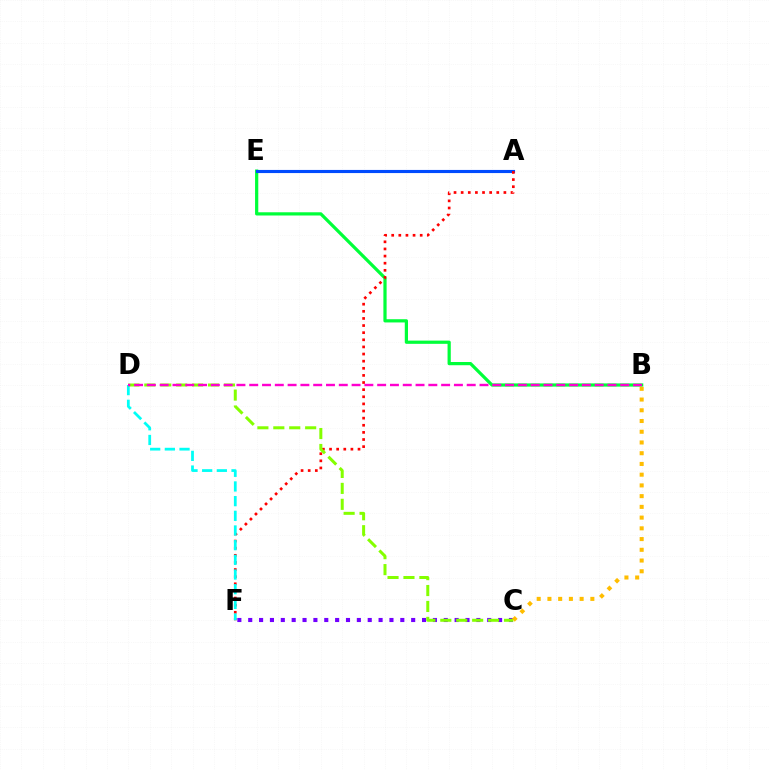{('B', 'E'): [{'color': '#00ff39', 'line_style': 'solid', 'thickness': 2.32}], ('C', 'F'): [{'color': '#7200ff', 'line_style': 'dotted', 'thickness': 2.95}], ('A', 'E'): [{'color': '#004bff', 'line_style': 'solid', 'thickness': 2.25}], ('A', 'F'): [{'color': '#ff0000', 'line_style': 'dotted', 'thickness': 1.94}], ('D', 'F'): [{'color': '#00fff6', 'line_style': 'dashed', 'thickness': 1.99}], ('C', 'D'): [{'color': '#84ff00', 'line_style': 'dashed', 'thickness': 2.16}], ('B', 'C'): [{'color': '#ffbd00', 'line_style': 'dotted', 'thickness': 2.92}], ('B', 'D'): [{'color': '#ff00cf', 'line_style': 'dashed', 'thickness': 1.74}]}